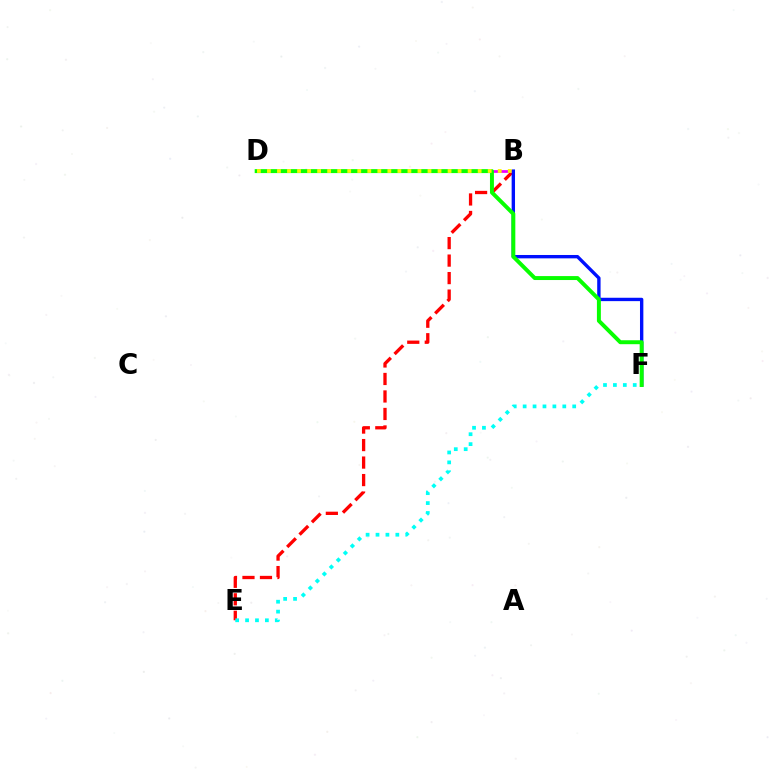{('B', 'E'): [{'color': '#ff0000', 'line_style': 'dashed', 'thickness': 2.38}], ('B', 'D'): [{'color': '#ee00ff', 'line_style': 'solid', 'thickness': 1.99}, {'color': '#fcf500', 'line_style': 'dotted', 'thickness': 2.73}], ('B', 'F'): [{'color': '#0010ff', 'line_style': 'solid', 'thickness': 2.43}], ('E', 'F'): [{'color': '#00fff6', 'line_style': 'dotted', 'thickness': 2.69}], ('D', 'F'): [{'color': '#08ff00', 'line_style': 'solid', 'thickness': 2.84}]}